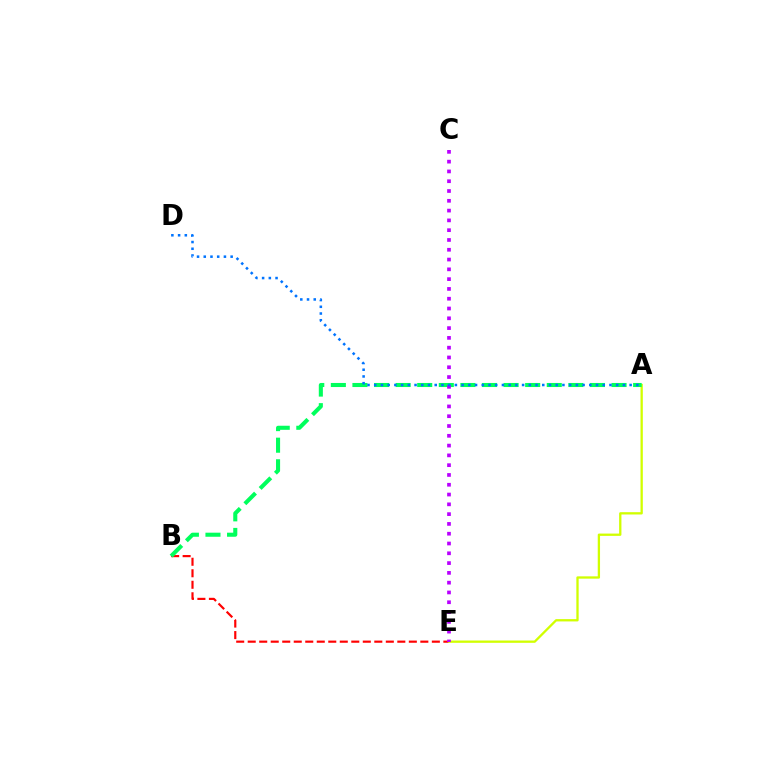{('B', 'E'): [{'color': '#ff0000', 'line_style': 'dashed', 'thickness': 1.56}], ('A', 'E'): [{'color': '#d1ff00', 'line_style': 'solid', 'thickness': 1.66}], ('A', 'B'): [{'color': '#00ff5c', 'line_style': 'dashed', 'thickness': 2.93}], ('C', 'E'): [{'color': '#b900ff', 'line_style': 'dotted', 'thickness': 2.66}], ('A', 'D'): [{'color': '#0074ff', 'line_style': 'dotted', 'thickness': 1.83}]}